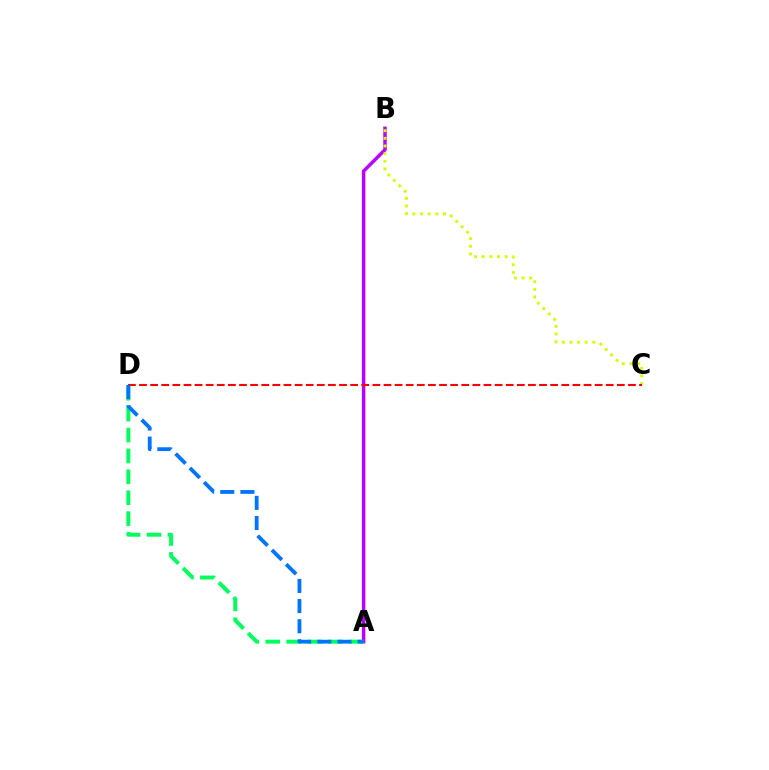{('A', 'B'): [{'color': '#b900ff', 'line_style': 'solid', 'thickness': 2.5}], ('B', 'C'): [{'color': '#d1ff00', 'line_style': 'dotted', 'thickness': 2.08}], ('A', 'D'): [{'color': '#00ff5c', 'line_style': 'dashed', 'thickness': 2.84}, {'color': '#0074ff', 'line_style': 'dashed', 'thickness': 2.74}], ('C', 'D'): [{'color': '#ff0000', 'line_style': 'dashed', 'thickness': 1.51}]}